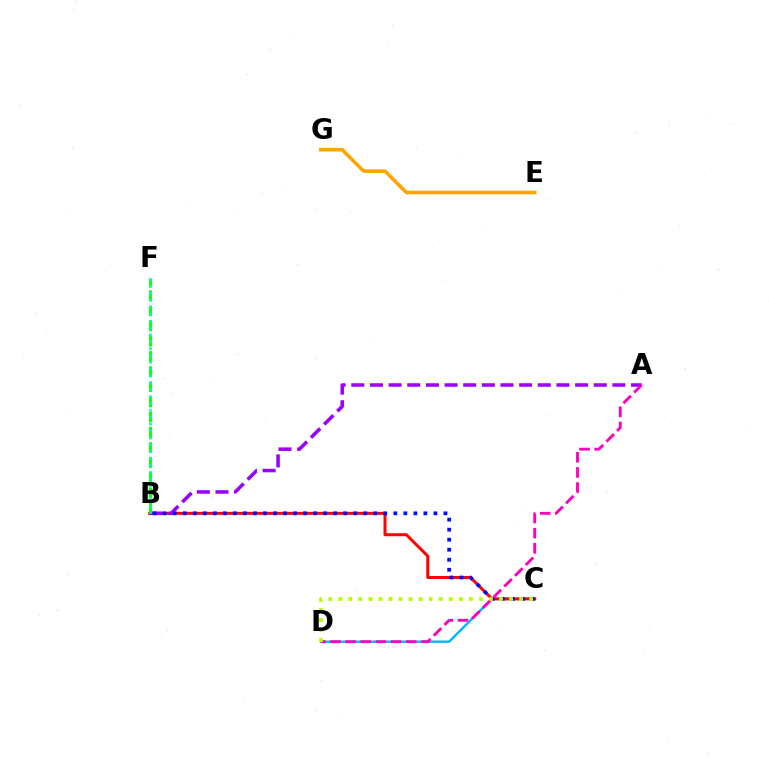{('C', 'D'): [{'color': '#00b5ff', 'line_style': 'solid', 'thickness': 1.69}, {'color': '#b3ff00', 'line_style': 'dotted', 'thickness': 2.73}], ('B', 'C'): [{'color': '#ff0000', 'line_style': 'solid', 'thickness': 2.16}, {'color': '#0010ff', 'line_style': 'dotted', 'thickness': 2.72}], ('A', 'B'): [{'color': '#9b00ff', 'line_style': 'dashed', 'thickness': 2.53}], ('B', 'F'): [{'color': '#08ff00', 'line_style': 'dashed', 'thickness': 2.06}, {'color': '#00ff9d', 'line_style': 'dotted', 'thickness': 1.87}], ('E', 'G'): [{'color': '#ffa500', 'line_style': 'solid', 'thickness': 2.56}], ('A', 'D'): [{'color': '#ff00bd', 'line_style': 'dashed', 'thickness': 2.06}]}